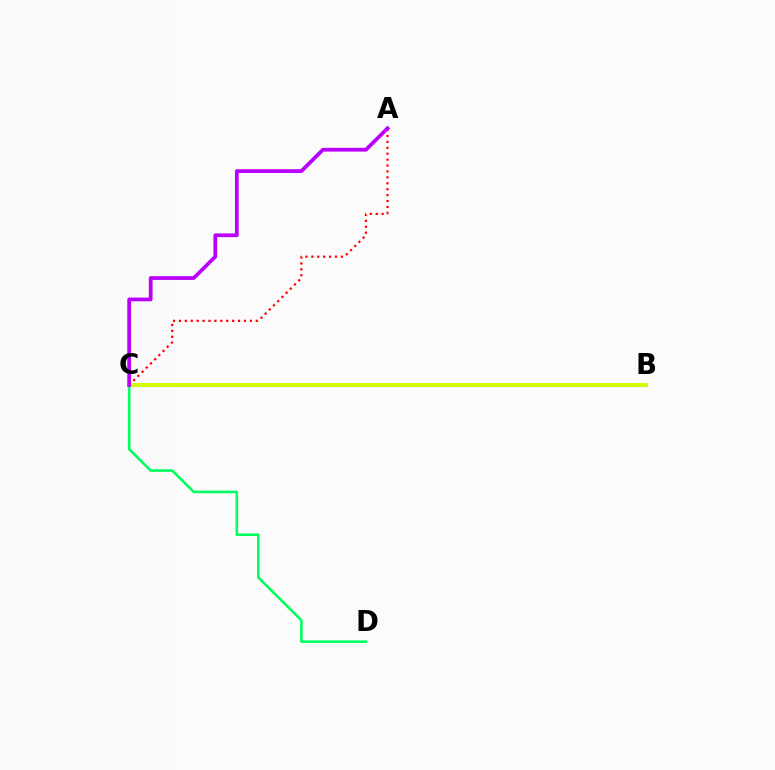{('C', 'D'): [{'color': '#00ff5c', 'line_style': 'solid', 'thickness': 1.86}], ('A', 'C'): [{'color': '#ff0000', 'line_style': 'dotted', 'thickness': 1.61}, {'color': '#b900ff', 'line_style': 'solid', 'thickness': 2.7}], ('B', 'C'): [{'color': '#0074ff', 'line_style': 'solid', 'thickness': 1.83}, {'color': '#d1ff00', 'line_style': 'solid', 'thickness': 2.82}]}